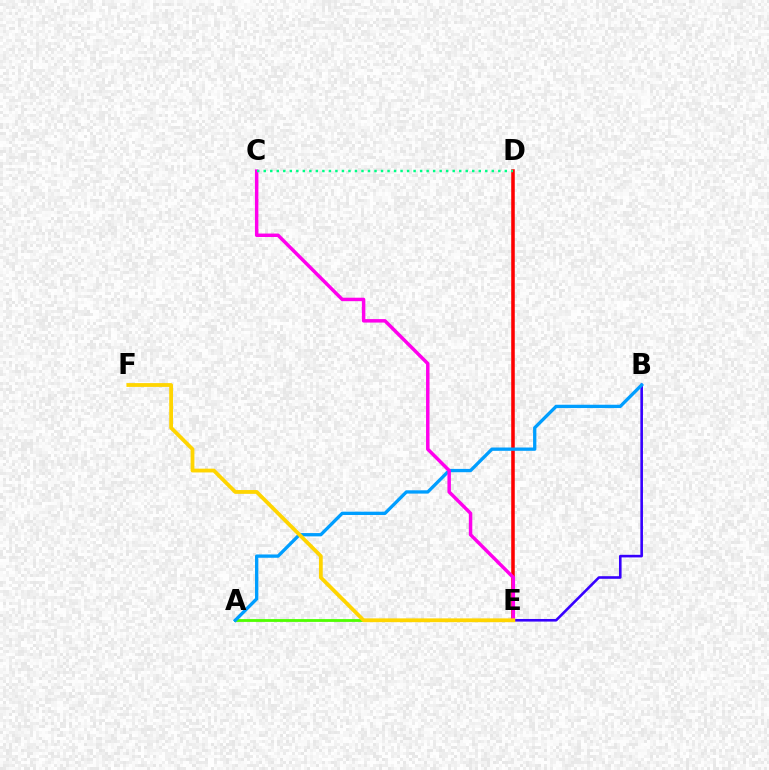{('B', 'E'): [{'color': '#3700ff', 'line_style': 'solid', 'thickness': 1.87}], ('A', 'E'): [{'color': '#4fff00', 'line_style': 'solid', 'thickness': 2.03}], ('D', 'E'): [{'color': '#ff0000', 'line_style': 'solid', 'thickness': 2.55}], ('A', 'B'): [{'color': '#009eff', 'line_style': 'solid', 'thickness': 2.38}], ('C', 'E'): [{'color': '#ff00ed', 'line_style': 'solid', 'thickness': 2.49}], ('E', 'F'): [{'color': '#ffd500', 'line_style': 'solid', 'thickness': 2.73}], ('C', 'D'): [{'color': '#00ff86', 'line_style': 'dotted', 'thickness': 1.77}]}